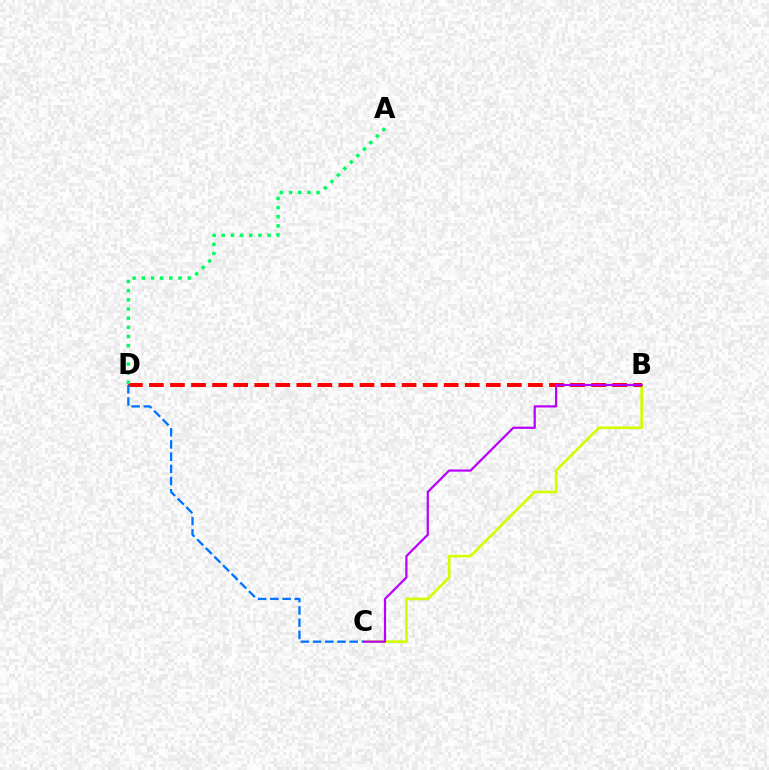{('B', 'C'): [{'color': '#d1ff00', 'line_style': 'solid', 'thickness': 1.91}, {'color': '#b900ff', 'line_style': 'solid', 'thickness': 1.59}], ('B', 'D'): [{'color': '#ff0000', 'line_style': 'dashed', 'thickness': 2.86}], ('A', 'D'): [{'color': '#00ff5c', 'line_style': 'dotted', 'thickness': 2.49}], ('C', 'D'): [{'color': '#0074ff', 'line_style': 'dashed', 'thickness': 1.66}]}